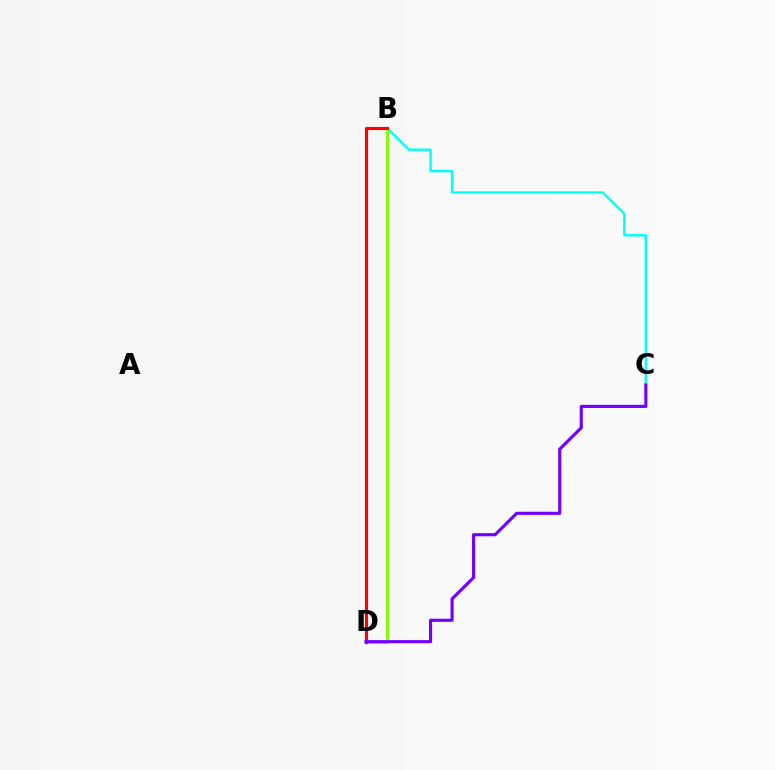{('B', 'C'): [{'color': '#00fff6', 'line_style': 'solid', 'thickness': 1.73}], ('B', 'D'): [{'color': '#84ff00', 'line_style': 'solid', 'thickness': 2.14}, {'color': '#ff0000', 'line_style': 'solid', 'thickness': 2.23}], ('C', 'D'): [{'color': '#7200ff', 'line_style': 'solid', 'thickness': 2.25}]}